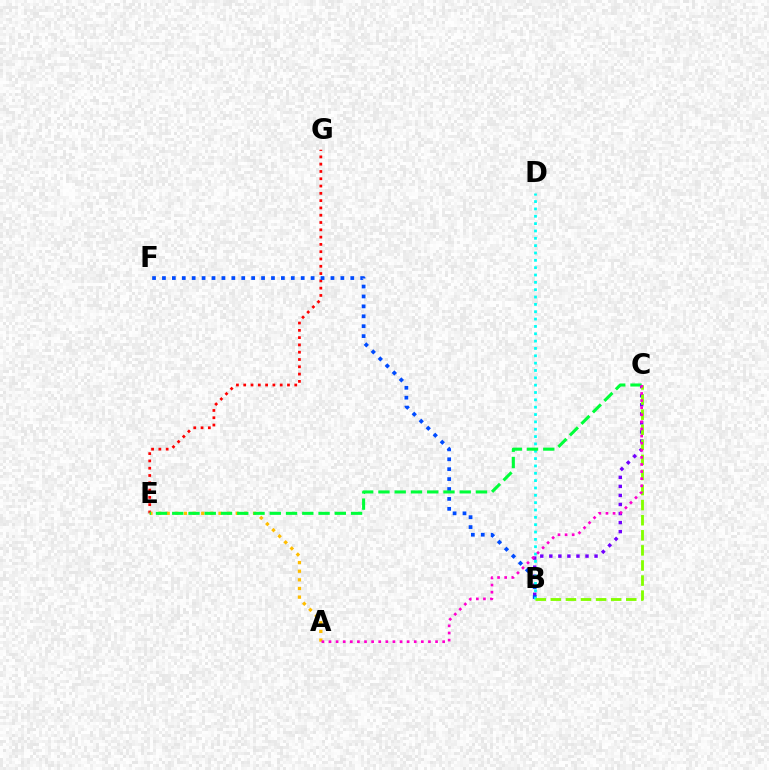{('B', 'C'): [{'color': '#7200ff', 'line_style': 'dotted', 'thickness': 2.46}, {'color': '#84ff00', 'line_style': 'dashed', 'thickness': 2.05}], ('E', 'G'): [{'color': '#ff0000', 'line_style': 'dotted', 'thickness': 1.98}], ('B', 'F'): [{'color': '#004bff', 'line_style': 'dotted', 'thickness': 2.69}], ('B', 'D'): [{'color': '#00fff6', 'line_style': 'dotted', 'thickness': 2.0}], ('A', 'E'): [{'color': '#ffbd00', 'line_style': 'dotted', 'thickness': 2.35}], ('C', 'E'): [{'color': '#00ff39', 'line_style': 'dashed', 'thickness': 2.21}], ('A', 'C'): [{'color': '#ff00cf', 'line_style': 'dotted', 'thickness': 1.93}]}